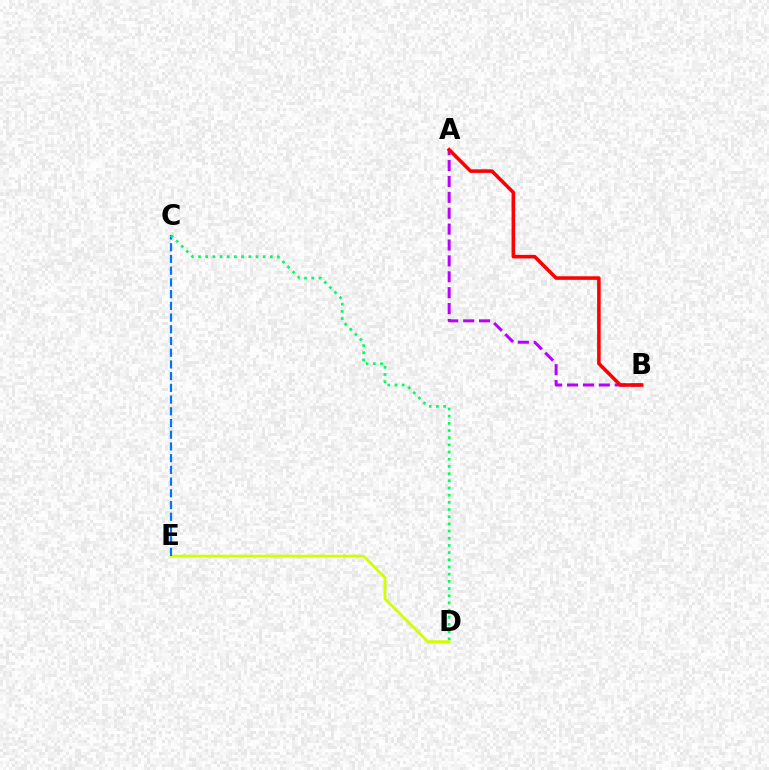{('D', 'E'): [{'color': '#d1ff00', 'line_style': 'solid', 'thickness': 2.03}], ('C', 'E'): [{'color': '#0074ff', 'line_style': 'dashed', 'thickness': 1.59}], ('A', 'B'): [{'color': '#b900ff', 'line_style': 'dashed', 'thickness': 2.16}, {'color': '#ff0000', 'line_style': 'solid', 'thickness': 2.57}], ('C', 'D'): [{'color': '#00ff5c', 'line_style': 'dotted', 'thickness': 1.95}]}